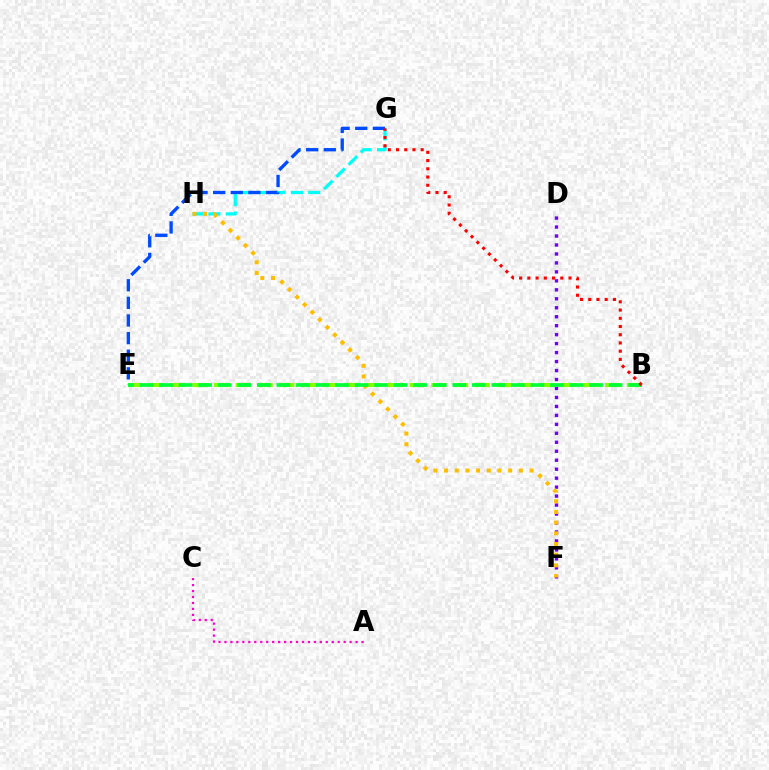{('D', 'F'): [{'color': '#7200ff', 'line_style': 'dotted', 'thickness': 2.44}], ('G', 'H'): [{'color': '#00fff6', 'line_style': 'dashed', 'thickness': 2.35}], ('E', 'G'): [{'color': '#004bff', 'line_style': 'dashed', 'thickness': 2.39}], ('A', 'C'): [{'color': '#ff00cf', 'line_style': 'dotted', 'thickness': 1.62}], ('B', 'E'): [{'color': '#84ff00', 'line_style': 'dashed', 'thickness': 2.95}, {'color': '#00ff39', 'line_style': 'dashed', 'thickness': 2.66}], ('F', 'H'): [{'color': '#ffbd00', 'line_style': 'dotted', 'thickness': 2.9}], ('B', 'G'): [{'color': '#ff0000', 'line_style': 'dotted', 'thickness': 2.24}]}